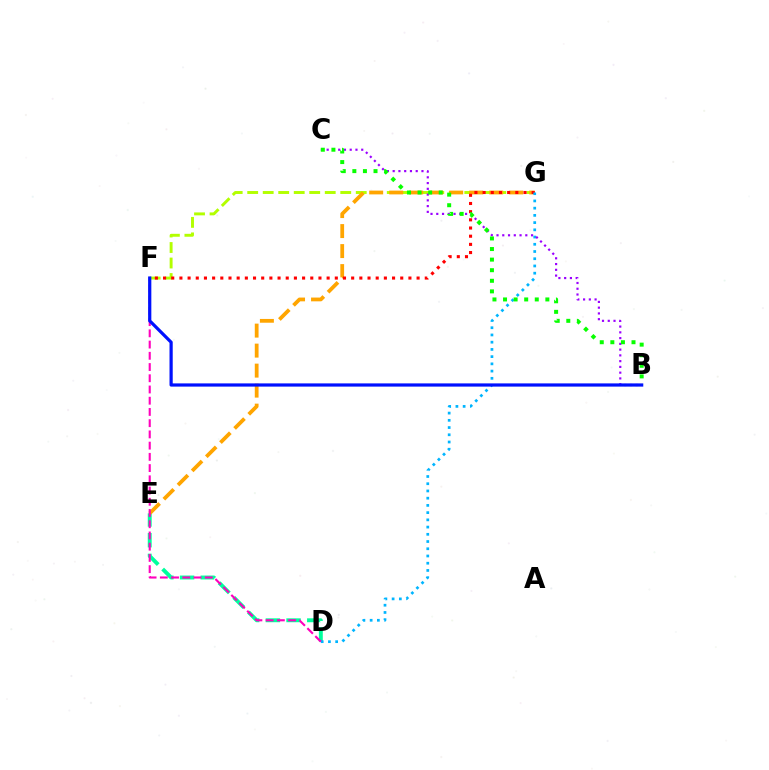{('D', 'E'): [{'color': '#00ff9d', 'line_style': 'dashed', 'thickness': 2.81}], ('F', 'G'): [{'color': '#b3ff00', 'line_style': 'dashed', 'thickness': 2.11}, {'color': '#ff0000', 'line_style': 'dotted', 'thickness': 2.22}], ('E', 'G'): [{'color': '#ffa500', 'line_style': 'dashed', 'thickness': 2.72}], ('D', 'G'): [{'color': '#00b5ff', 'line_style': 'dotted', 'thickness': 1.96}], ('D', 'F'): [{'color': '#ff00bd', 'line_style': 'dashed', 'thickness': 1.53}], ('B', 'C'): [{'color': '#9b00ff', 'line_style': 'dotted', 'thickness': 1.56}, {'color': '#08ff00', 'line_style': 'dotted', 'thickness': 2.87}], ('B', 'F'): [{'color': '#0010ff', 'line_style': 'solid', 'thickness': 2.32}]}